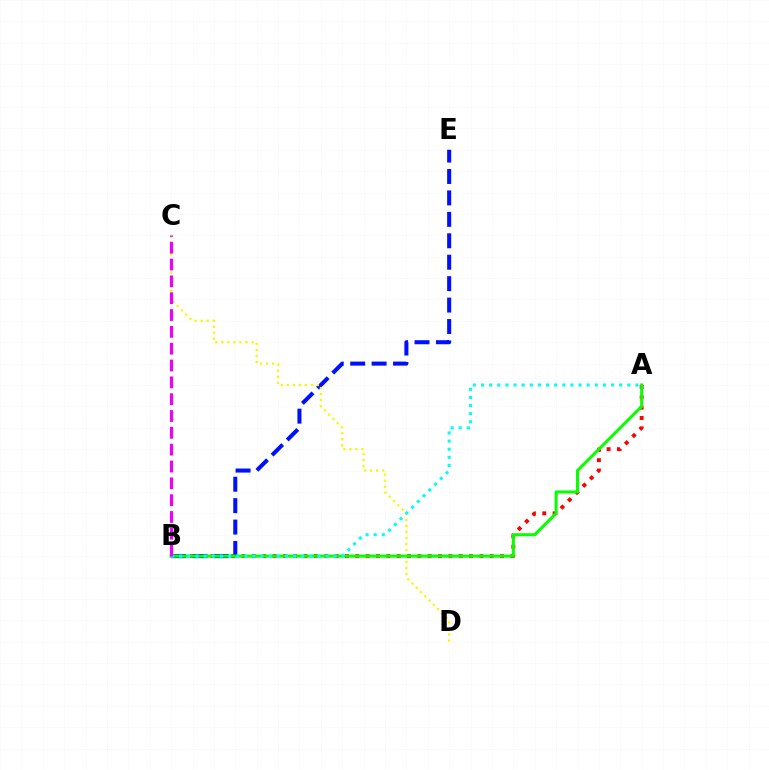{('A', 'B'): [{'color': '#ff0000', 'line_style': 'dotted', 'thickness': 2.81}, {'color': '#08ff00', 'line_style': 'solid', 'thickness': 2.19}, {'color': '#00fff6', 'line_style': 'dotted', 'thickness': 2.21}], ('B', 'E'): [{'color': '#0010ff', 'line_style': 'dashed', 'thickness': 2.91}], ('C', 'D'): [{'color': '#fcf500', 'line_style': 'dotted', 'thickness': 1.63}], ('B', 'C'): [{'color': '#ee00ff', 'line_style': 'dashed', 'thickness': 2.29}]}